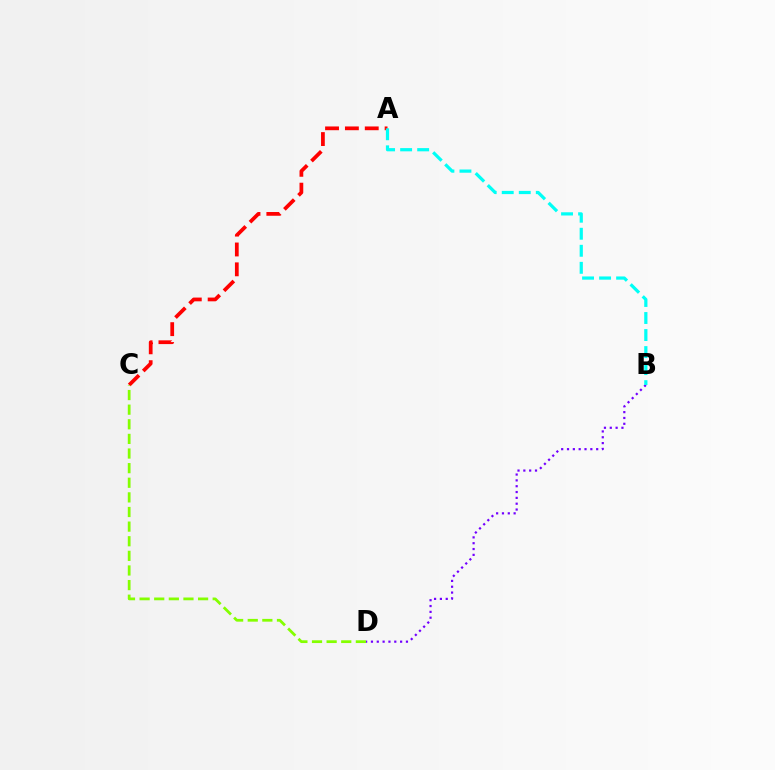{('B', 'D'): [{'color': '#7200ff', 'line_style': 'dotted', 'thickness': 1.58}], ('A', 'C'): [{'color': '#ff0000', 'line_style': 'dashed', 'thickness': 2.7}], ('C', 'D'): [{'color': '#84ff00', 'line_style': 'dashed', 'thickness': 1.99}], ('A', 'B'): [{'color': '#00fff6', 'line_style': 'dashed', 'thickness': 2.31}]}